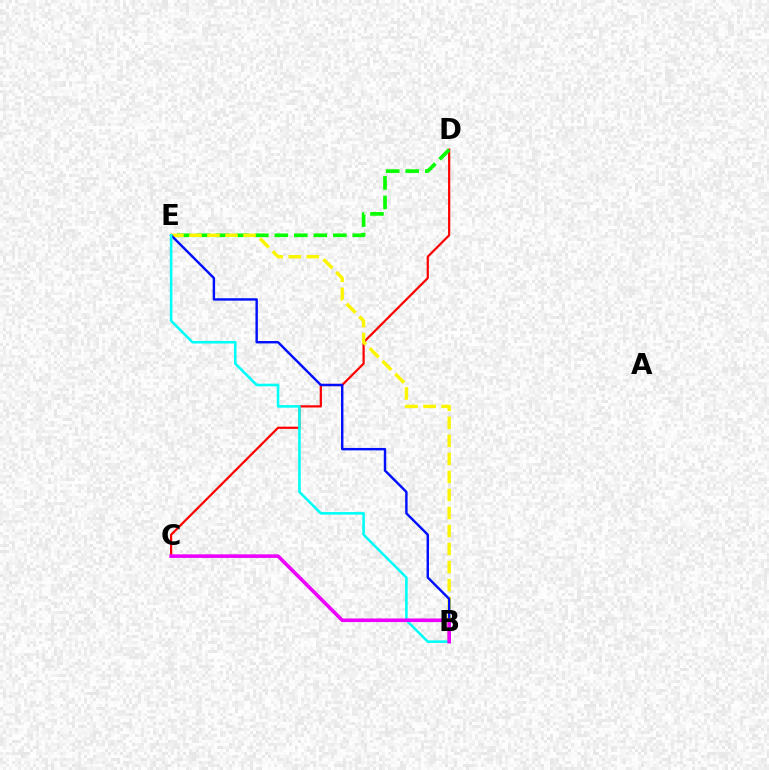{('C', 'D'): [{'color': '#ff0000', 'line_style': 'solid', 'thickness': 1.59}], ('D', 'E'): [{'color': '#08ff00', 'line_style': 'dashed', 'thickness': 2.65}], ('B', 'E'): [{'color': '#fcf500', 'line_style': 'dashed', 'thickness': 2.45}, {'color': '#0010ff', 'line_style': 'solid', 'thickness': 1.74}, {'color': '#00fff6', 'line_style': 'solid', 'thickness': 1.86}], ('B', 'C'): [{'color': '#ee00ff', 'line_style': 'solid', 'thickness': 2.6}]}